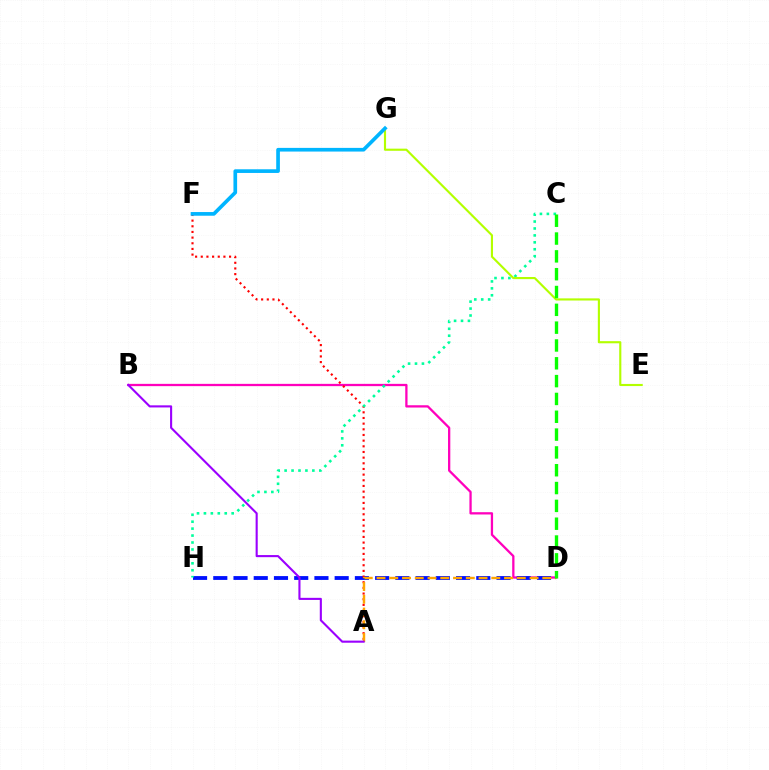{('B', 'D'): [{'color': '#ff00bd', 'line_style': 'solid', 'thickness': 1.64}], ('D', 'H'): [{'color': '#0010ff', 'line_style': 'dashed', 'thickness': 2.75}], ('A', 'F'): [{'color': '#ff0000', 'line_style': 'dotted', 'thickness': 1.54}], ('A', 'D'): [{'color': '#ffa500', 'line_style': 'dashed', 'thickness': 1.73}], ('C', 'H'): [{'color': '#00ff9d', 'line_style': 'dotted', 'thickness': 1.88}], ('A', 'B'): [{'color': '#9b00ff', 'line_style': 'solid', 'thickness': 1.51}], ('E', 'G'): [{'color': '#b3ff00', 'line_style': 'solid', 'thickness': 1.54}], ('F', 'G'): [{'color': '#00b5ff', 'line_style': 'solid', 'thickness': 2.65}], ('C', 'D'): [{'color': '#08ff00', 'line_style': 'dashed', 'thickness': 2.42}]}